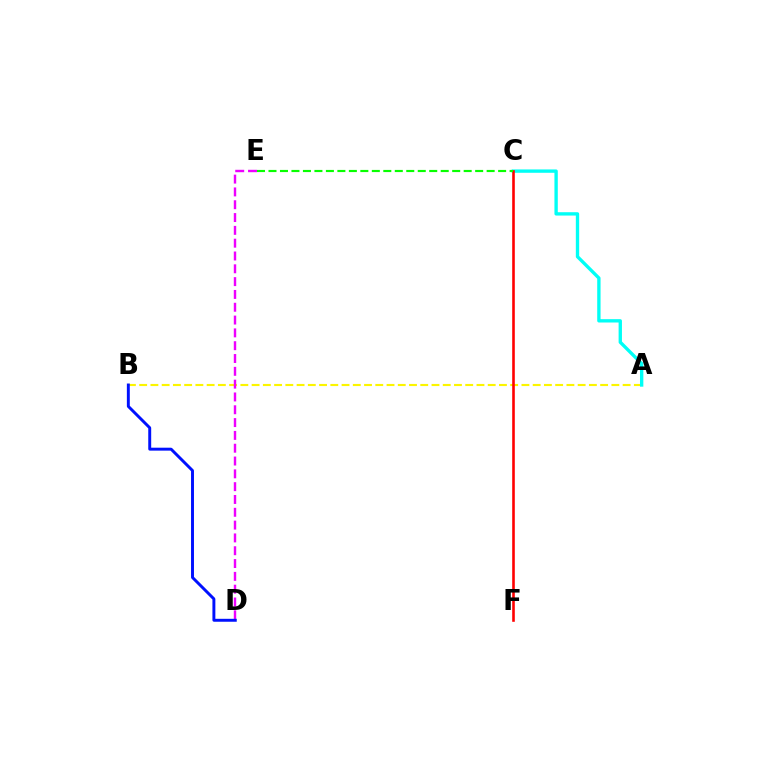{('A', 'B'): [{'color': '#fcf500', 'line_style': 'dashed', 'thickness': 1.53}], ('A', 'C'): [{'color': '#00fff6', 'line_style': 'solid', 'thickness': 2.41}], ('D', 'E'): [{'color': '#ee00ff', 'line_style': 'dashed', 'thickness': 1.74}], ('B', 'D'): [{'color': '#0010ff', 'line_style': 'solid', 'thickness': 2.11}], ('C', 'F'): [{'color': '#ff0000', 'line_style': 'solid', 'thickness': 1.87}], ('C', 'E'): [{'color': '#08ff00', 'line_style': 'dashed', 'thickness': 1.56}]}